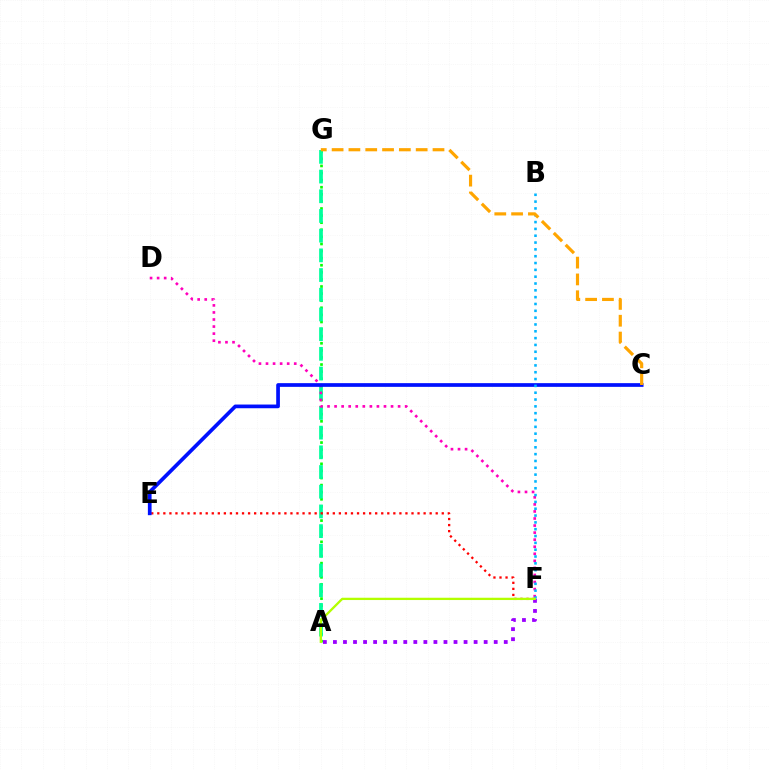{('A', 'G'): [{'color': '#08ff00', 'line_style': 'dotted', 'thickness': 1.93}, {'color': '#00ff9d', 'line_style': 'dashed', 'thickness': 2.68}], ('E', 'F'): [{'color': '#ff0000', 'line_style': 'dotted', 'thickness': 1.64}], ('A', 'F'): [{'color': '#9b00ff', 'line_style': 'dotted', 'thickness': 2.73}, {'color': '#b3ff00', 'line_style': 'solid', 'thickness': 1.65}], ('D', 'F'): [{'color': '#ff00bd', 'line_style': 'dotted', 'thickness': 1.92}], ('C', 'E'): [{'color': '#0010ff', 'line_style': 'solid', 'thickness': 2.66}], ('B', 'F'): [{'color': '#00b5ff', 'line_style': 'dotted', 'thickness': 1.85}], ('C', 'G'): [{'color': '#ffa500', 'line_style': 'dashed', 'thickness': 2.28}]}